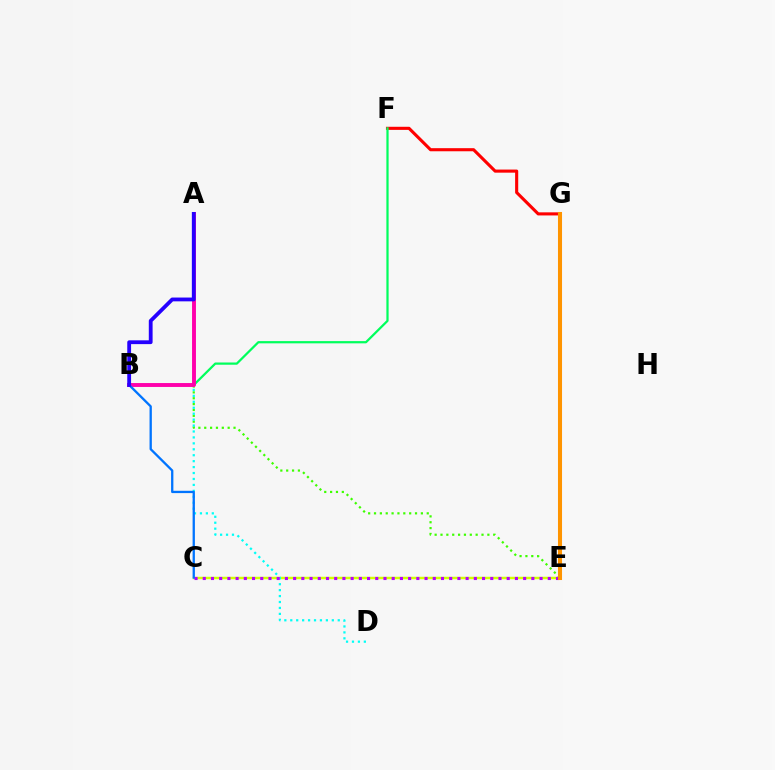{('F', 'G'): [{'color': '#ff0000', 'line_style': 'solid', 'thickness': 2.23}], ('C', 'E'): [{'color': '#d1ff00', 'line_style': 'solid', 'thickness': 1.79}, {'color': '#b900ff', 'line_style': 'dotted', 'thickness': 2.23}], ('B', 'F'): [{'color': '#00ff5c', 'line_style': 'solid', 'thickness': 1.61}], ('B', 'E'): [{'color': '#3dff00', 'line_style': 'dotted', 'thickness': 1.59}], ('A', 'D'): [{'color': '#00fff6', 'line_style': 'dotted', 'thickness': 1.61}], ('A', 'B'): [{'color': '#ff00ac', 'line_style': 'solid', 'thickness': 2.81}, {'color': '#2500ff', 'line_style': 'solid', 'thickness': 2.74}], ('B', 'C'): [{'color': '#0074ff', 'line_style': 'solid', 'thickness': 1.66}], ('E', 'G'): [{'color': '#ff9400', 'line_style': 'solid', 'thickness': 2.92}]}